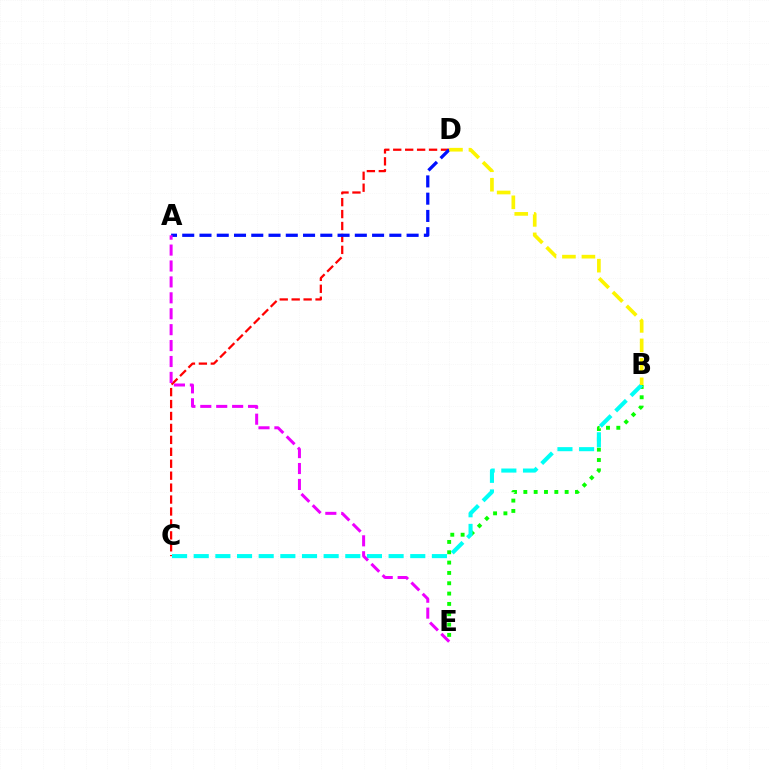{('C', 'D'): [{'color': '#ff0000', 'line_style': 'dashed', 'thickness': 1.62}], ('B', 'E'): [{'color': '#08ff00', 'line_style': 'dotted', 'thickness': 2.81}], ('B', 'C'): [{'color': '#00fff6', 'line_style': 'dashed', 'thickness': 2.94}], ('A', 'D'): [{'color': '#0010ff', 'line_style': 'dashed', 'thickness': 2.34}], ('A', 'E'): [{'color': '#ee00ff', 'line_style': 'dashed', 'thickness': 2.16}], ('B', 'D'): [{'color': '#fcf500', 'line_style': 'dashed', 'thickness': 2.65}]}